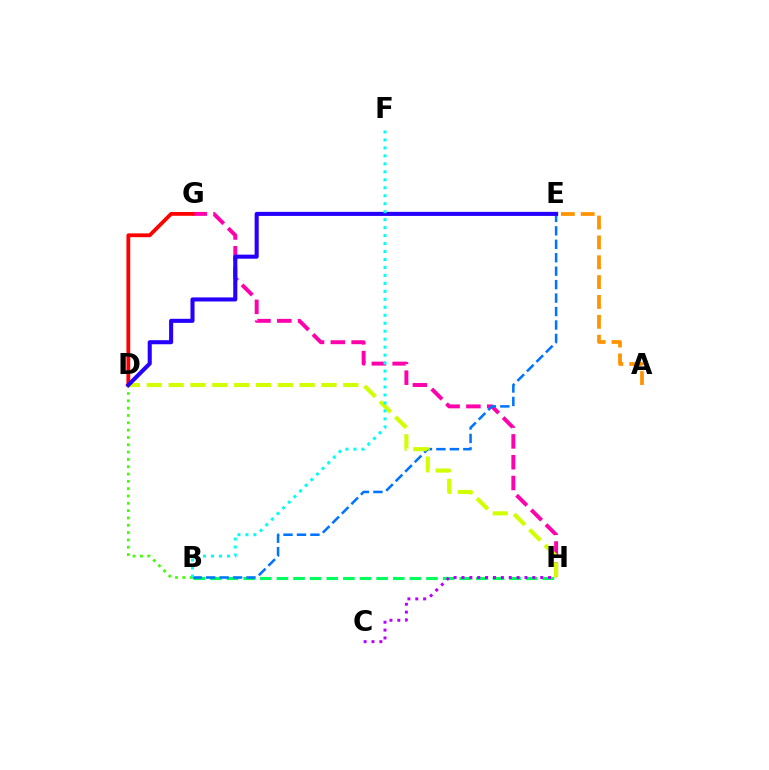{('B', 'H'): [{'color': '#00ff5c', 'line_style': 'dashed', 'thickness': 2.26}], ('G', 'H'): [{'color': '#ff00ac', 'line_style': 'dashed', 'thickness': 2.83}], ('B', 'E'): [{'color': '#0074ff', 'line_style': 'dashed', 'thickness': 1.83}], ('D', 'G'): [{'color': '#ff0000', 'line_style': 'solid', 'thickness': 2.73}], ('B', 'D'): [{'color': '#3dff00', 'line_style': 'dotted', 'thickness': 1.99}], ('D', 'H'): [{'color': '#d1ff00', 'line_style': 'dashed', 'thickness': 2.97}], ('A', 'E'): [{'color': '#ff9400', 'line_style': 'dashed', 'thickness': 2.7}], ('D', 'E'): [{'color': '#2500ff', 'line_style': 'solid', 'thickness': 2.93}], ('B', 'F'): [{'color': '#00fff6', 'line_style': 'dotted', 'thickness': 2.17}], ('C', 'H'): [{'color': '#b900ff', 'line_style': 'dotted', 'thickness': 2.14}]}